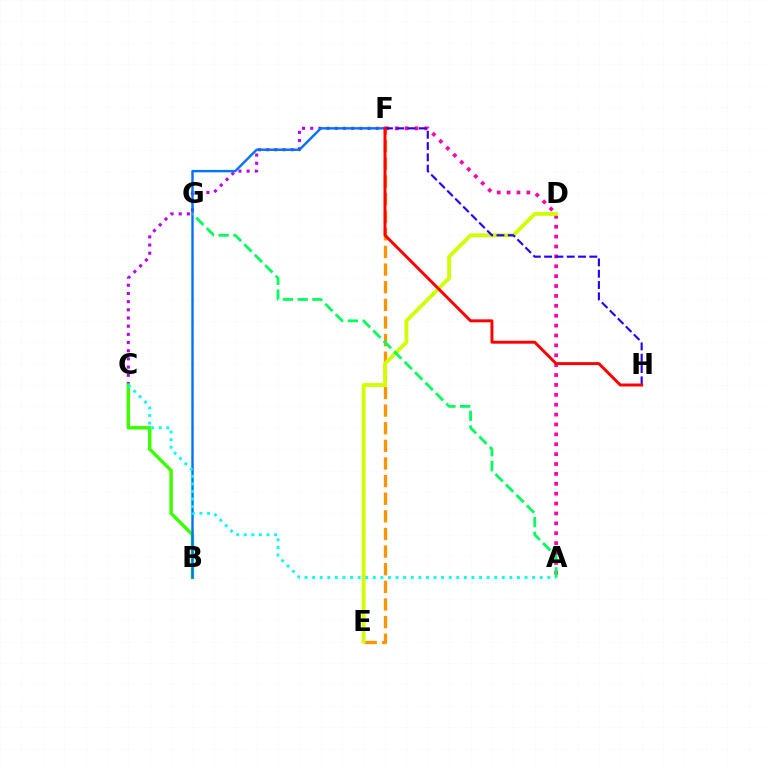{('C', 'F'): [{'color': '#b900ff', 'line_style': 'dotted', 'thickness': 2.22}], ('A', 'F'): [{'color': '#ff00ac', 'line_style': 'dotted', 'thickness': 2.69}], ('E', 'F'): [{'color': '#ff9400', 'line_style': 'dashed', 'thickness': 2.39}], ('D', 'E'): [{'color': '#d1ff00', 'line_style': 'solid', 'thickness': 2.77}], ('B', 'C'): [{'color': '#3dff00', 'line_style': 'solid', 'thickness': 2.49}], ('B', 'F'): [{'color': '#0074ff', 'line_style': 'solid', 'thickness': 1.75}], ('A', 'C'): [{'color': '#00fff6', 'line_style': 'dotted', 'thickness': 2.06}], ('F', 'H'): [{'color': '#2500ff', 'line_style': 'dashed', 'thickness': 1.54}, {'color': '#ff0000', 'line_style': 'solid', 'thickness': 2.13}], ('A', 'G'): [{'color': '#00ff5c', 'line_style': 'dashed', 'thickness': 2.01}]}